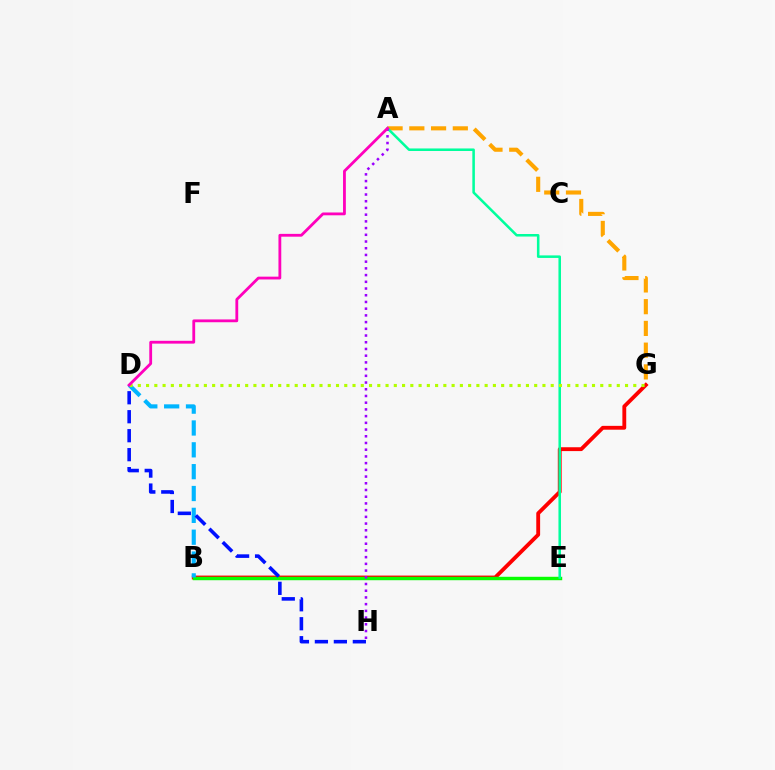{('B', 'G'): [{'color': '#ff0000', 'line_style': 'solid', 'thickness': 2.77}], ('B', 'E'): [{'color': '#08ff00', 'line_style': 'solid', 'thickness': 2.47}], ('B', 'D'): [{'color': '#00b5ff', 'line_style': 'dashed', 'thickness': 2.97}], ('D', 'H'): [{'color': '#0010ff', 'line_style': 'dashed', 'thickness': 2.58}], ('A', 'G'): [{'color': '#ffa500', 'line_style': 'dashed', 'thickness': 2.95}], ('A', 'E'): [{'color': '#00ff9d', 'line_style': 'solid', 'thickness': 1.83}], ('A', 'H'): [{'color': '#9b00ff', 'line_style': 'dotted', 'thickness': 1.82}], ('D', 'G'): [{'color': '#b3ff00', 'line_style': 'dotted', 'thickness': 2.24}], ('A', 'D'): [{'color': '#ff00bd', 'line_style': 'solid', 'thickness': 2.02}]}